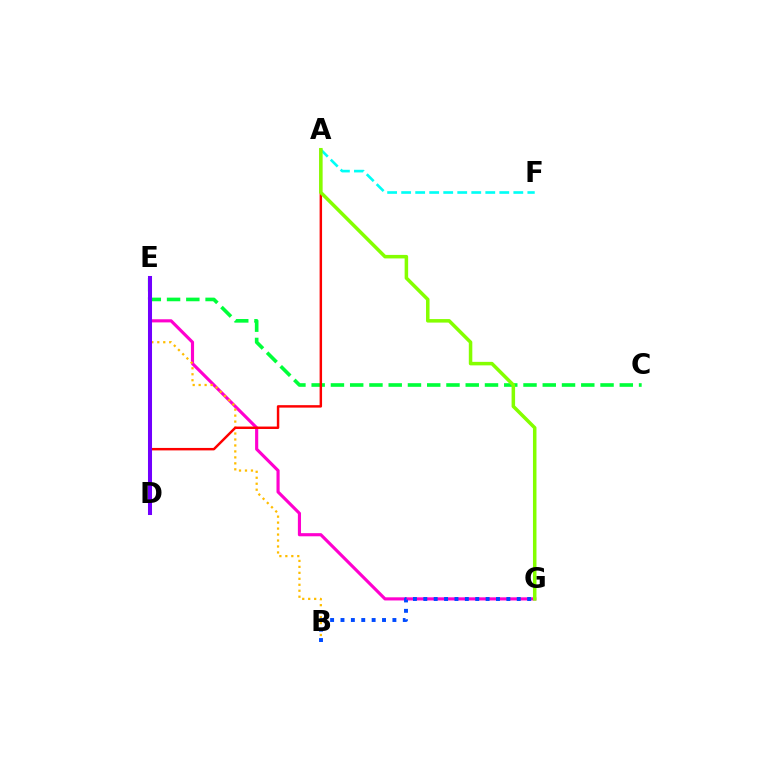{('E', 'G'): [{'color': '#ff00cf', 'line_style': 'solid', 'thickness': 2.26}], ('B', 'E'): [{'color': '#ffbd00', 'line_style': 'dotted', 'thickness': 1.62}], ('A', 'F'): [{'color': '#00fff6', 'line_style': 'dashed', 'thickness': 1.9}], ('B', 'G'): [{'color': '#004bff', 'line_style': 'dotted', 'thickness': 2.82}], ('C', 'E'): [{'color': '#00ff39', 'line_style': 'dashed', 'thickness': 2.62}], ('A', 'D'): [{'color': '#ff0000', 'line_style': 'solid', 'thickness': 1.77}], ('A', 'G'): [{'color': '#84ff00', 'line_style': 'solid', 'thickness': 2.53}], ('D', 'E'): [{'color': '#7200ff', 'line_style': 'solid', 'thickness': 2.91}]}